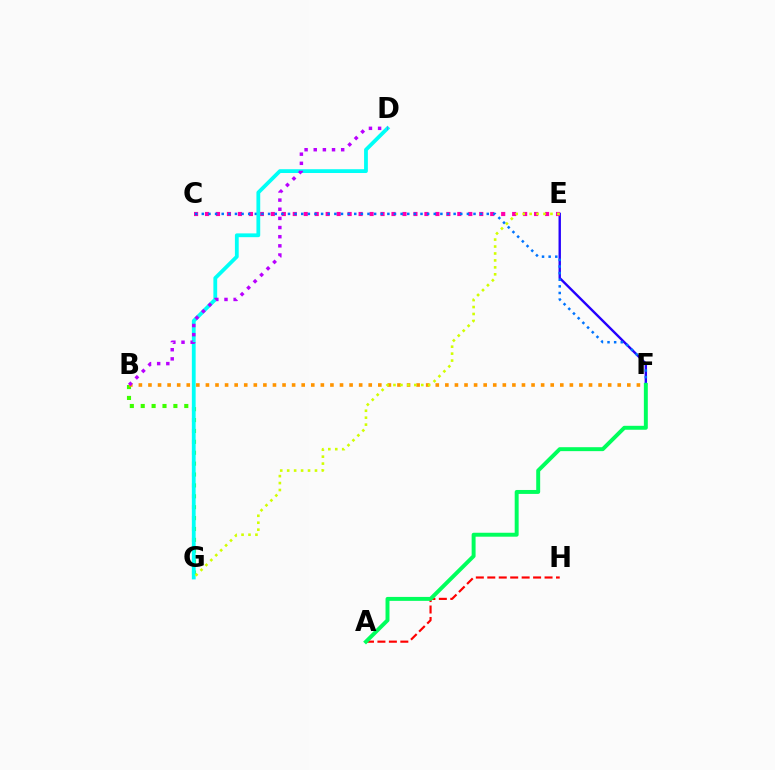{('E', 'F'): [{'color': '#2500ff', 'line_style': 'solid', 'thickness': 1.73}], ('C', 'E'): [{'color': '#ff00ac', 'line_style': 'dotted', 'thickness': 2.98}], ('C', 'F'): [{'color': '#0074ff', 'line_style': 'dotted', 'thickness': 1.8}], ('A', 'H'): [{'color': '#ff0000', 'line_style': 'dashed', 'thickness': 1.56}], ('A', 'F'): [{'color': '#00ff5c', 'line_style': 'solid', 'thickness': 2.84}], ('B', 'G'): [{'color': '#3dff00', 'line_style': 'dotted', 'thickness': 2.96}], ('D', 'G'): [{'color': '#00fff6', 'line_style': 'solid', 'thickness': 2.73}], ('B', 'F'): [{'color': '#ff9400', 'line_style': 'dotted', 'thickness': 2.6}], ('B', 'D'): [{'color': '#b900ff', 'line_style': 'dotted', 'thickness': 2.49}], ('E', 'G'): [{'color': '#d1ff00', 'line_style': 'dotted', 'thickness': 1.89}]}